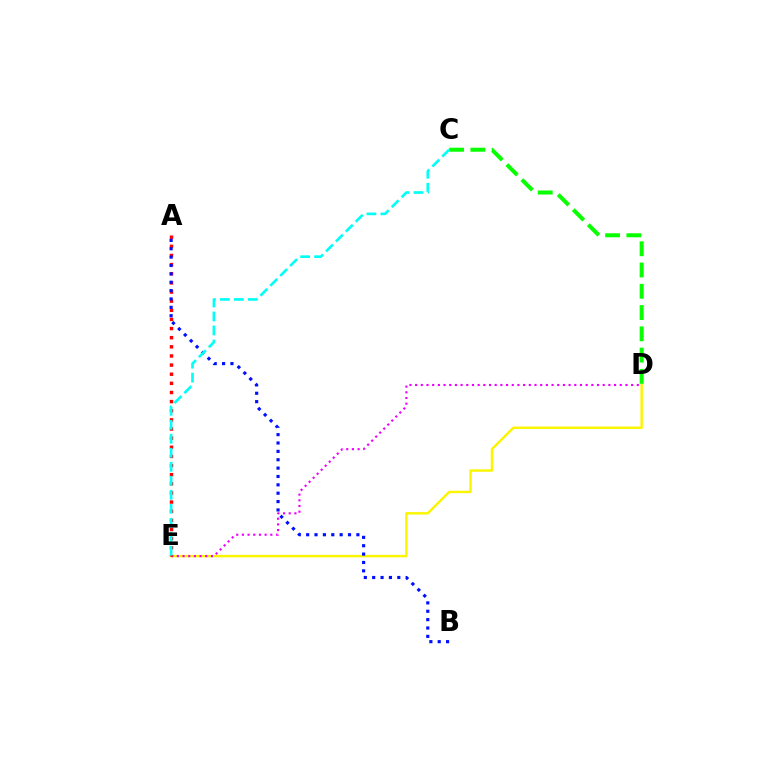{('D', 'E'): [{'color': '#fcf500', 'line_style': 'solid', 'thickness': 1.76}, {'color': '#ee00ff', 'line_style': 'dotted', 'thickness': 1.54}], ('C', 'D'): [{'color': '#08ff00', 'line_style': 'dashed', 'thickness': 2.89}], ('A', 'E'): [{'color': '#ff0000', 'line_style': 'dotted', 'thickness': 2.48}], ('A', 'B'): [{'color': '#0010ff', 'line_style': 'dotted', 'thickness': 2.27}], ('C', 'E'): [{'color': '#00fff6', 'line_style': 'dashed', 'thickness': 1.9}]}